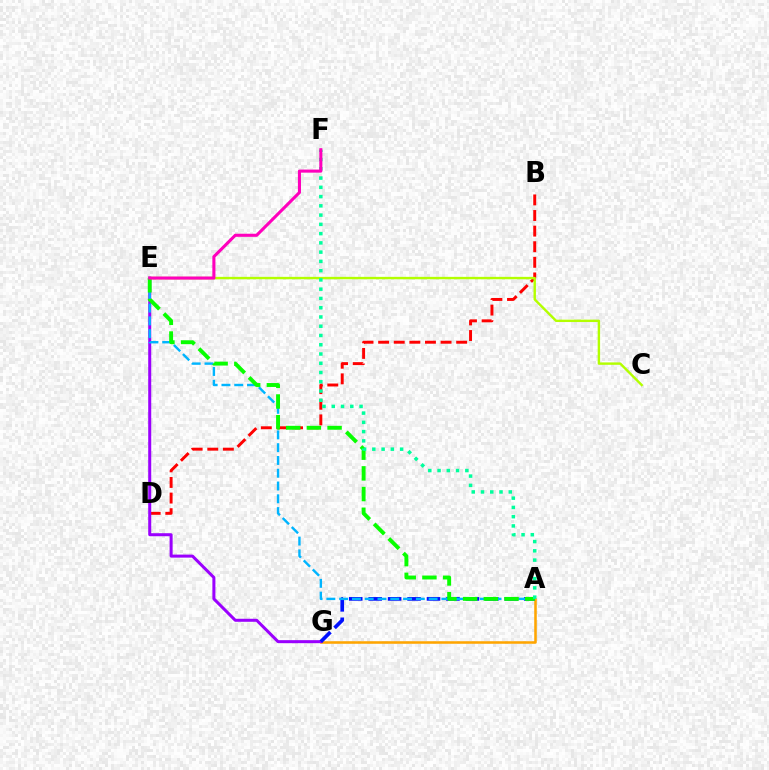{('B', 'D'): [{'color': '#ff0000', 'line_style': 'dashed', 'thickness': 2.12}], ('A', 'G'): [{'color': '#ffa500', 'line_style': 'solid', 'thickness': 1.84}, {'color': '#0010ff', 'line_style': 'dashed', 'thickness': 2.64}], ('E', 'G'): [{'color': '#9b00ff', 'line_style': 'solid', 'thickness': 2.17}], ('C', 'E'): [{'color': '#b3ff00', 'line_style': 'solid', 'thickness': 1.74}], ('A', 'E'): [{'color': '#00b5ff', 'line_style': 'dashed', 'thickness': 1.74}, {'color': '#08ff00', 'line_style': 'dashed', 'thickness': 2.81}], ('A', 'F'): [{'color': '#00ff9d', 'line_style': 'dotted', 'thickness': 2.52}], ('E', 'F'): [{'color': '#ff00bd', 'line_style': 'solid', 'thickness': 2.22}]}